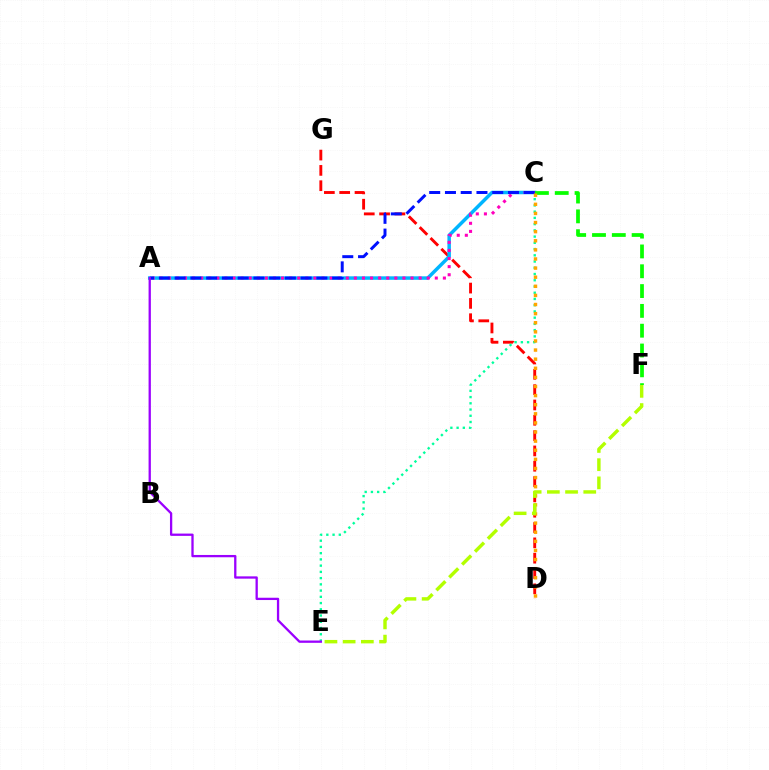{('D', 'G'): [{'color': '#ff0000', 'line_style': 'dashed', 'thickness': 2.08}], ('C', 'E'): [{'color': '#00ff9d', 'line_style': 'dotted', 'thickness': 1.69}], ('A', 'C'): [{'color': '#00b5ff', 'line_style': 'solid', 'thickness': 2.51}, {'color': '#ff00bd', 'line_style': 'dotted', 'thickness': 2.2}, {'color': '#0010ff', 'line_style': 'dashed', 'thickness': 2.14}], ('C', 'F'): [{'color': '#08ff00', 'line_style': 'dashed', 'thickness': 2.69}], ('C', 'D'): [{'color': '#ffa500', 'line_style': 'dotted', 'thickness': 2.47}], ('A', 'E'): [{'color': '#9b00ff', 'line_style': 'solid', 'thickness': 1.65}], ('E', 'F'): [{'color': '#b3ff00', 'line_style': 'dashed', 'thickness': 2.47}]}